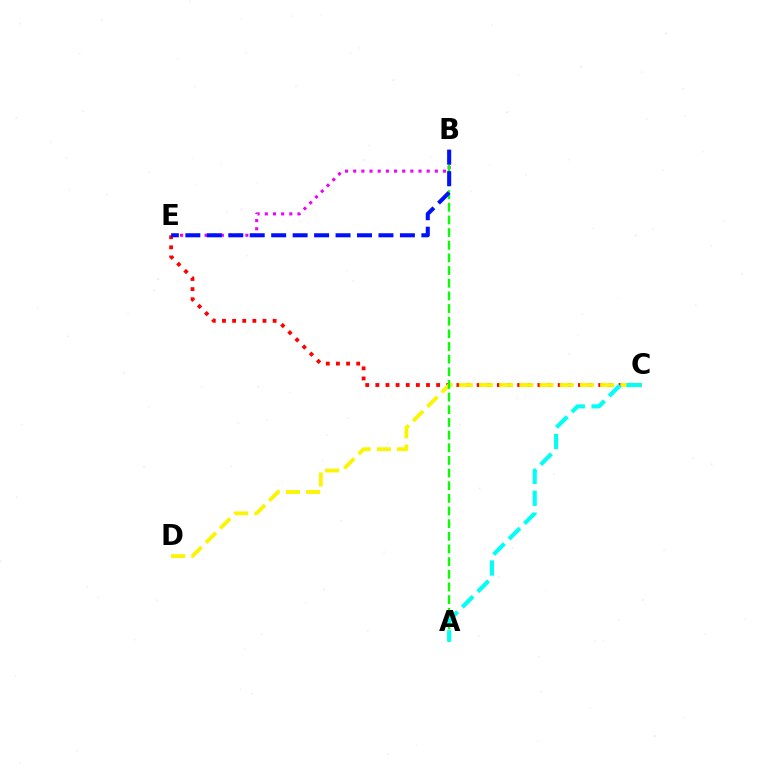{('C', 'E'): [{'color': '#ff0000', 'line_style': 'dotted', 'thickness': 2.75}], ('B', 'E'): [{'color': '#ee00ff', 'line_style': 'dotted', 'thickness': 2.22}, {'color': '#0010ff', 'line_style': 'dashed', 'thickness': 2.91}], ('C', 'D'): [{'color': '#fcf500', 'line_style': 'dashed', 'thickness': 2.74}], ('A', 'B'): [{'color': '#08ff00', 'line_style': 'dashed', 'thickness': 1.72}], ('A', 'C'): [{'color': '#00fff6', 'line_style': 'dashed', 'thickness': 2.97}]}